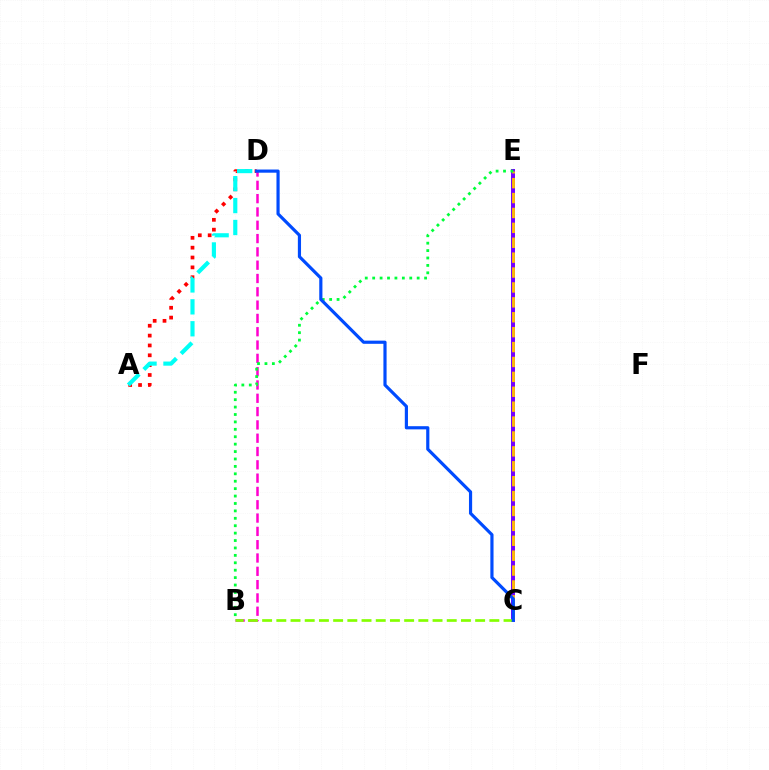{('A', 'D'): [{'color': '#ff0000', 'line_style': 'dotted', 'thickness': 2.68}, {'color': '#00fff6', 'line_style': 'dashed', 'thickness': 2.98}], ('B', 'D'): [{'color': '#ff00cf', 'line_style': 'dashed', 'thickness': 1.81}], ('C', 'E'): [{'color': '#7200ff', 'line_style': 'solid', 'thickness': 2.86}, {'color': '#ffbd00', 'line_style': 'dashed', 'thickness': 2.02}], ('B', 'C'): [{'color': '#84ff00', 'line_style': 'dashed', 'thickness': 1.93}], ('B', 'E'): [{'color': '#00ff39', 'line_style': 'dotted', 'thickness': 2.01}], ('C', 'D'): [{'color': '#004bff', 'line_style': 'solid', 'thickness': 2.28}]}